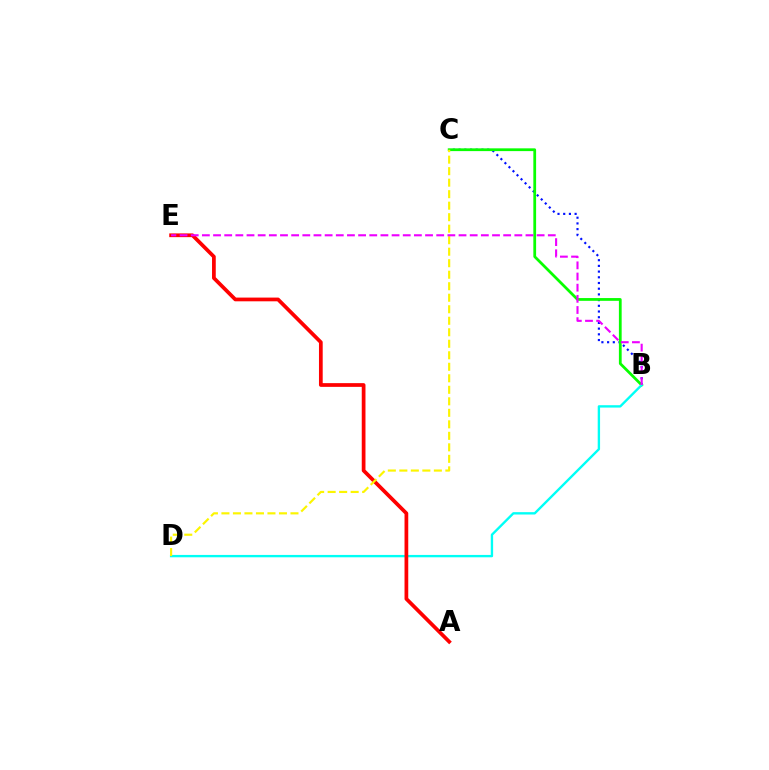{('B', 'C'): [{'color': '#0010ff', 'line_style': 'dotted', 'thickness': 1.55}, {'color': '#08ff00', 'line_style': 'solid', 'thickness': 1.99}], ('B', 'D'): [{'color': '#00fff6', 'line_style': 'solid', 'thickness': 1.7}], ('A', 'E'): [{'color': '#ff0000', 'line_style': 'solid', 'thickness': 2.68}], ('C', 'D'): [{'color': '#fcf500', 'line_style': 'dashed', 'thickness': 1.56}], ('B', 'E'): [{'color': '#ee00ff', 'line_style': 'dashed', 'thickness': 1.52}]}